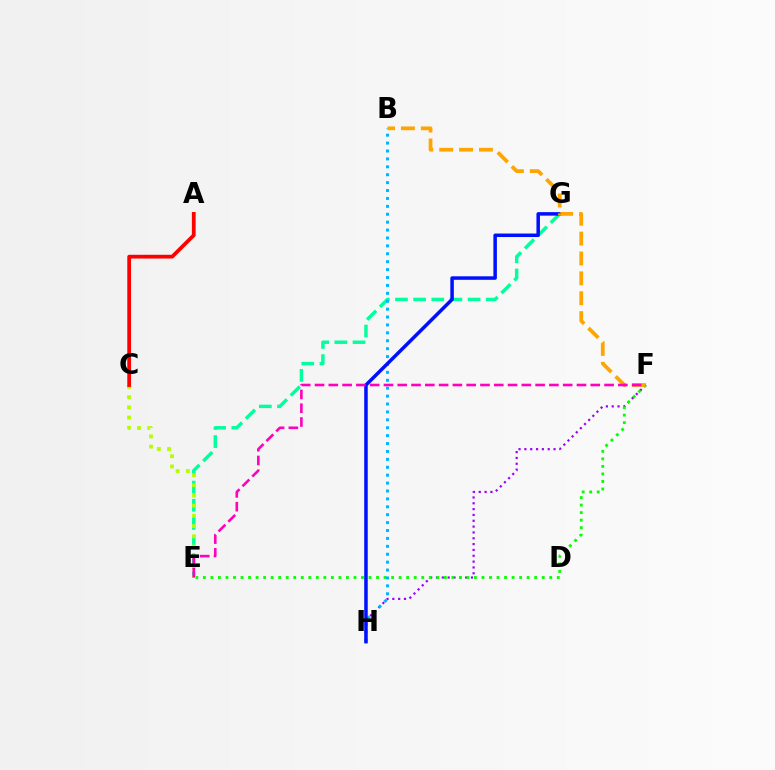{('E', 'G'): [{'color': '#00ff9d', 'line_style': 'dashed', 'thickness': 2.47}], ('F', 'H'): [{'color': '#9b00ff', 'line_style': 'dotted', 'thickness': 1.58}], ('E', 'F'): [{'color': '#08ff00', 'line_style': 'dotted', 'thickness': 2.05}, {'color': '#ff00bd', 'line_style': 'dashed', 'thickness': 1.87}], ('B', 'H'): [{'color': '#00b5ff', 'line_style': 'dotted', 'thickness': 2.15}], ('G', 'H'): [{'color': '#0010ff', 'line_style': 'solid', 'thickness': 2.52}], ('B', 'F'): [{'color': '#ffa500', 'line_style': 'dashed', 'thickness': 2.7}], ('C', 'E'): [{'color': '#b3ff00', 'line_style': 'dotted', 'thickness': 2.77}], ('A', 'C'): [{'color': '#ff0000', 'line_style': 'solid', 'thickness': 2.71}]}